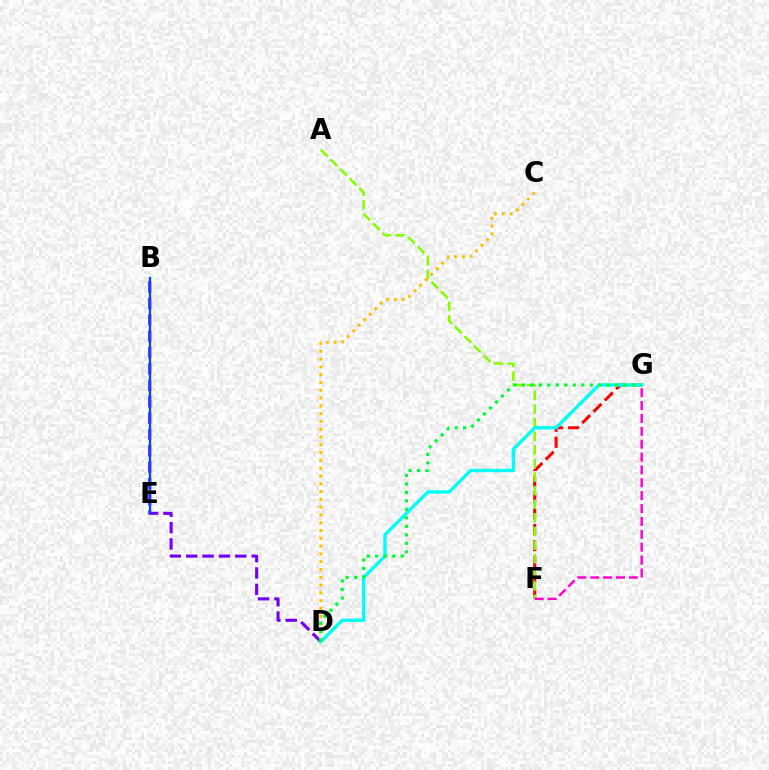{('F', 'G'): [{'color': '#ff0000', 'line_style': 'dashed', 'thickness': 2.18}, {'color': '#ff00cf', 'line_style': 'dashed', 'thickness': 1.75}], ('B', 'D'): [{'color': '#7200ff', 'line_style': 'dashed', 'thickness': 2.22}], ('A', 'F'): [{'color': '#84ff00', 'line_style': 'dashed', 'thickness': 1.85}], ('C', 'D'): [{'color': '#ffbd00', 'line_style': 'dotted', 'thickness': 2.12}], ('D', 'G'): [{'color': '#00fff6', 'line_style': 'solid', 'thickness': 2.41}, {'color': '#00ff39', 'line_style': 'dotted', 'thickness': 2.31}], ('B', 'E'): [{'color': '#004bff', 'line_style': 'solid', 'thickness': 1.66}]}